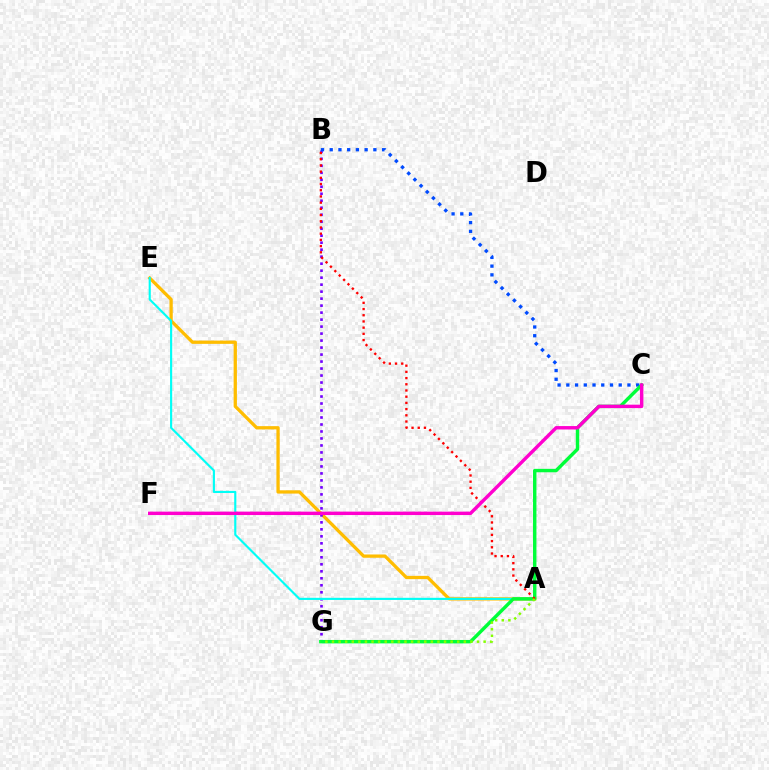{('A', 'E'): [{'color': '#ffbd00', 'line_style': 'solid', 'thickness': 2.36}, {'color': '#00fff6', 'line_style': 'solid', 'thickness': 1.54}], ('B', 'G'): [{'color': '#7200ff', 'line_style': 'dotted', 'thickness': 1.9}], ('B', 'C'): [{'color': '#004bff', 'line_style': 'dotted', 'thickness': 2.37}], ('C', 'G'): [{'color': '#00ff39', 'line_style': 'solid', 'thickness': 2.46}], ('A', 'B'): [{'color': '#ff0000', 'line_style': 'dotted', 'thickness': 1.69}], ('A', 'G'): [{'color': '#84ff00', 'line_style': 'dotted', 'thickness': 1.79}], ('C', 'F'): [{'color': '#ff00cf', 'line_style': 'solid', 'thickness': 2.46}]}